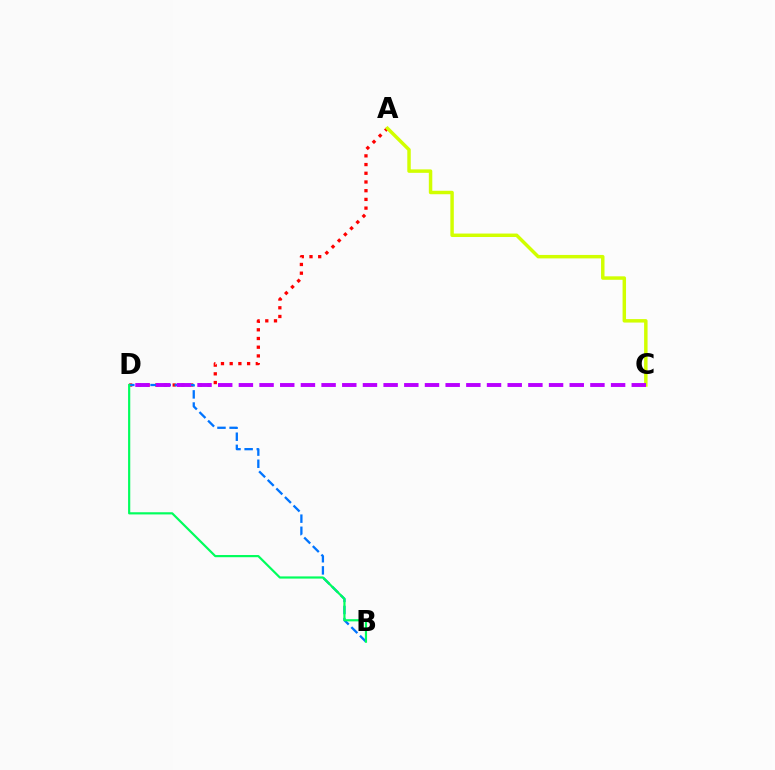{('A', 'D'): [{'color': '#ff0000', 'line_style': 'dotted', 'thickness': 2.37}], ('B', 'D'): [{'color': '#0074ff', 'line_style': 'dashed', 'thickness': 1.65}, {'color': '#00ff5c', 'line_style': 'solid', 'thickness': 1.57}], ('A', 'C'): [{'color': '#d1ff00', 'line_style': 'solid', 'thickness': 2.49}], ('C', 'D'): [{'color': '#b900ff', 'line_style': 'dashed', 'thickness': 2.81}]}